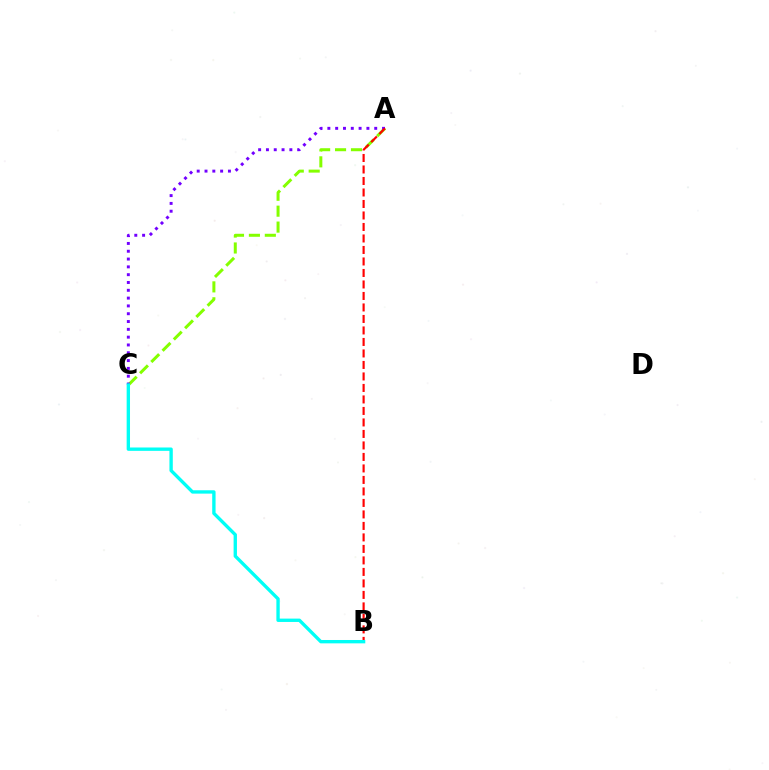{('A', 'C'): [{'color': '#84ff00', 'line_style': 'dashed', 'thickness': 2.16}, {'color': '#7200ff', 'line_style': 'dotted', 'thickness': 2.12}], ('A', 'B'): [{'color': '#ff0000', 'line_style': 'dashed', 'thickness': 1.56}], ('B', 'C'): [{'color': '#00fff6', 'line_style': 'solid', 'thickness': 2.41}]}